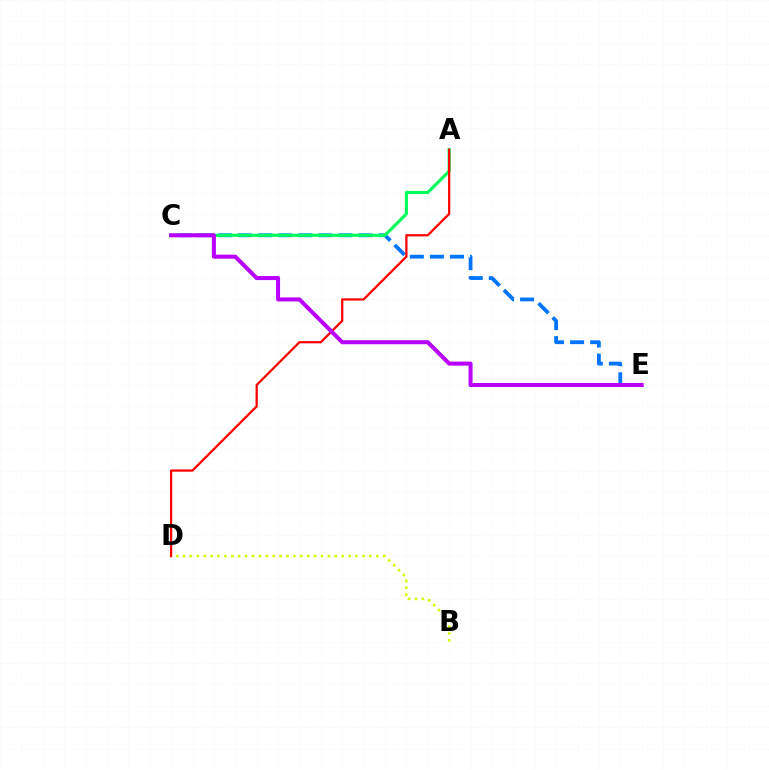{('B', 'D'): [{'color': '#d1ff00', 'line_style': 'dotted', 'thickness': 1.88}], ('C', 'E'): [{'color': '#0074ff', 'line_style': 'dashed', 'thickness': 2.73}, {'color': '#b900ff', 'line_style': 'solid', 'thickness': 2.9}], ('A', 'C'): [{'color': '#00ff5c', 'line_style': 'solid', 'thickness': 2.25}], ('A', 'D'): [{'color': '#ff0000', 'line_style': 'solid', 'thickness': 1.63}]}